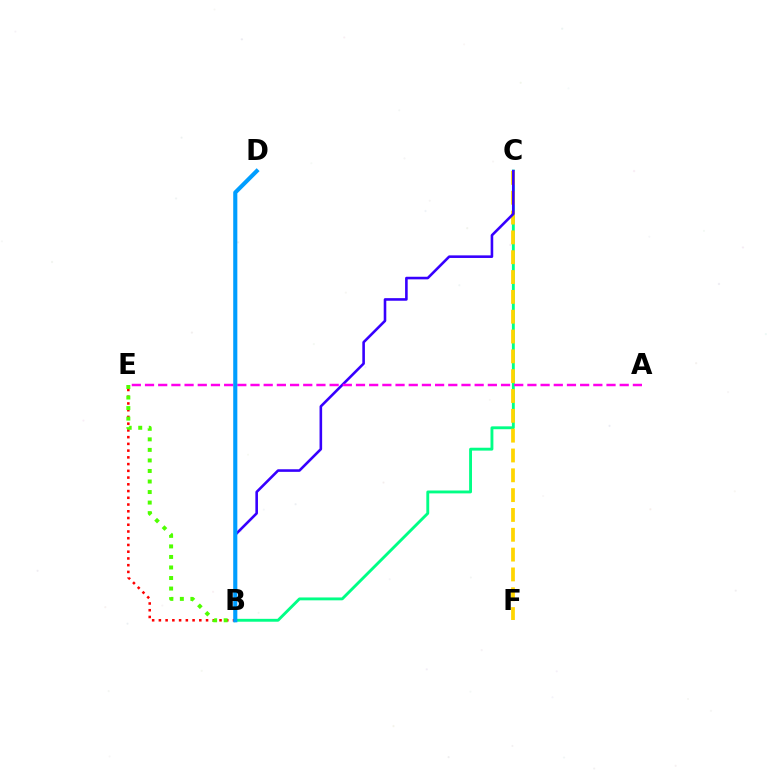{('B', 'C'): [{'color': '#00ff86', 'line_style': 'solid', 'thickness': 2.07}, {'color': '#3700ff', 'line_style': 'solid', 'thickness': 1.87}], ('C', 'F'): [{'color': '#ffd500', 'line_style': 'dashed', 'thickness': 2.69}], ('B', 'E'): [{'color': '#ff0000', 'line_style': 'dotted', 'thickness': 1.83}, {'color': '#4fff00', 'line_style': 'dotted', 'thickness': 2.86}], ('A', 'E'): [{'color': '#ff00ed', 'line_style': 'dashed', 'thickness': 1.79}], ('B', 'D'): [{'color': '#009eff', 'line_style': 'solid', 'thickness': 2.96}]}